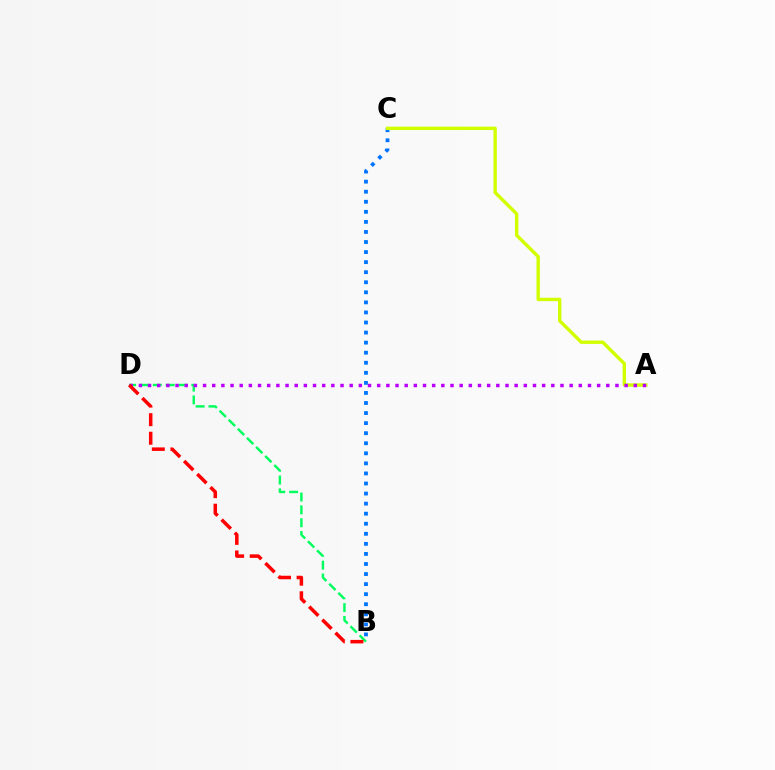{('B', 'C'): [{'color': '#0074ff', 'line_style': 'dotted', 'thickness': 2.73}], ('A', 'C'): [{'color': '#d1ff00', 'line_style': 'solid', 'thickness': 2.43}], ('B', 'D'): [{'color': '#00ff5c', 'line_style': 'dashed', 'thickness': 1.75}, {'color': '#ff0000', 'line_style': 'dashed', 'thickness': 2.52}], ('A', 'D'): [{'color': '#b900ff', 'line_style': 'dotted', 'thickness': 2.49}]}